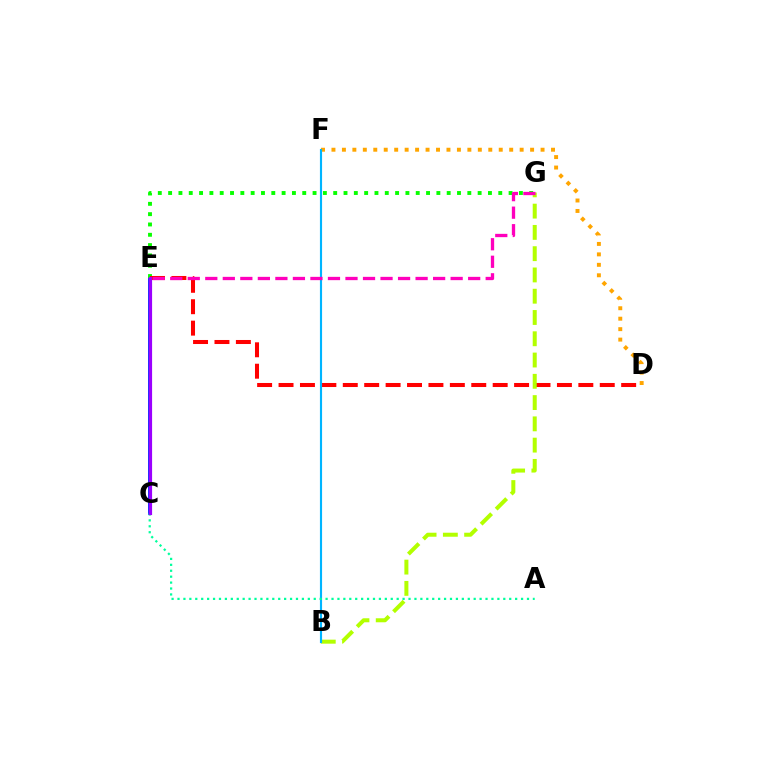{('C', 'E'): [{'color': '#0010ff', 'line_style': 'solid', 'thickness': 2.69}, {'color': '#9b00ff', 'line_style': 'solid', 'thickness': 2.29}], ('E', 'G'): [{'color': '#08ff00', 'line_style': 'dotted', 'thickness': 2.8}, {'color': '#ff00bd', 'line_style': 'dashed', 'thickness': 2.38}], ('D', 'E'): [{'color': '#ff0000', 'line_style': 'dashed', 'thickness': 2.91}], ('B', 'G'): [{'color': '#b3ff00', 'line_style': 'dashed', 'thickness': 2.89}], ('D', 'F'): [{'color': '#ffa500', 'line_style': 'dotted', 'thickness': 2.84}], ('B', 'F'): [{'color': '#00b5ff', 'line_style': 'solid', 'thickness': 1.54}], ('A', 'C'): [{'color': '#00ff9d', 'line_style': 'dotted', 'thickness': 1.61}]}